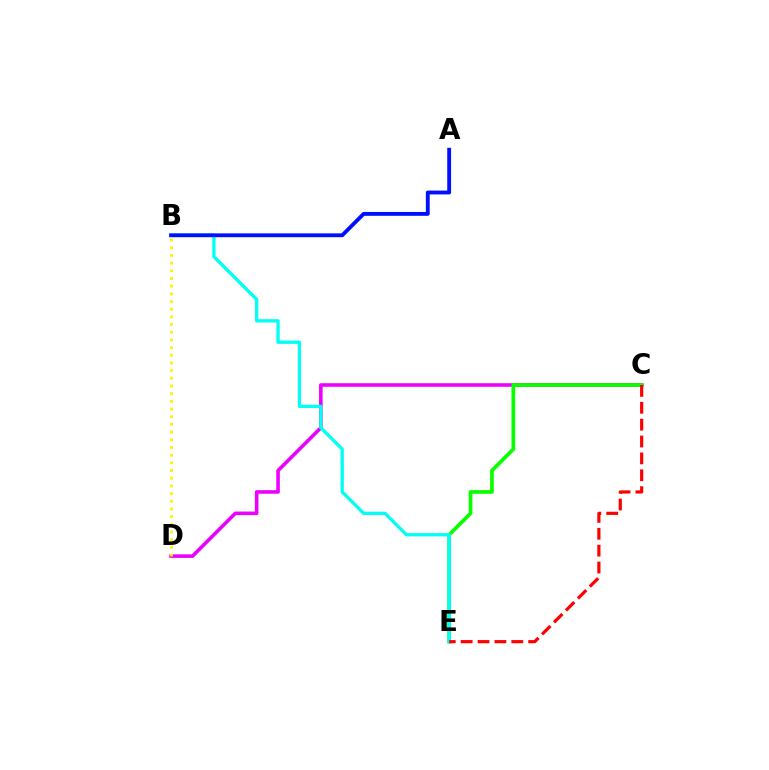{('C', 'D'): [{'color': '#ee00ff', 'line_style': 'solid', 'thickness': 2.58}], ('C', 'E'): [{'color': '#08ff00', 'line_style': 'solid', 'thickness': 2.67}, {'color': '#ff0000', 'line_style': 'dashed', 'thickness': 2.29}], ('B', 'E'): [{'color': '#00fff6', 'line_style': 'solid', 'thickness': 2.38}], ('A', 'B'): [{'color': '#0010ff', 'line_style': 'solid', 'thickness': 2.78}], ('B', 'D'): [{'color': '#fcf500', 'line_style': 'dotted', 'thickness': 2.09}]}